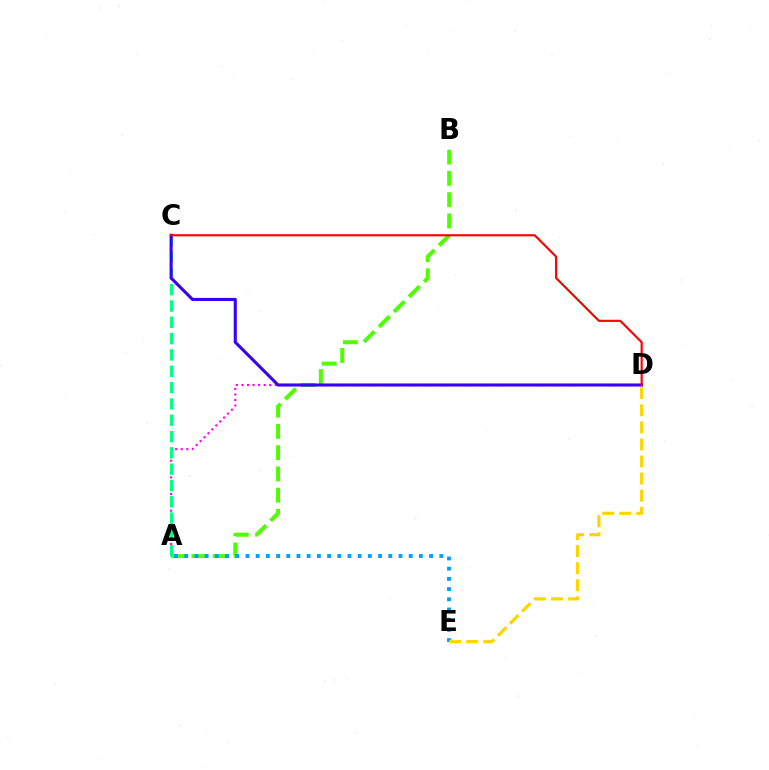{('A', 'B'): [{'color': '#4fff00', 'line_style': 'dashed', 'thickness': 2.89}], ('A', 'D'): [{'color': '#ff00ed', 'line_style': 'dotted', 'thickness': 1.51}], ('A', 'C'): [{'color': '#00ff86', 'line_style': 'dashed', 'thickness': 2.22}], ('C', 'D'): [{'color': '#3700ff', 'line_style': 'solid', 'thickness': 2.22}, {'color': '#ff0000', 'line_style': 'solid', 'thickness': 1.55}], ('A', 'E'): [{'color': '#009eff', 'line_style': 'dotted', 'thickness': 2.77}], ('D', 'E'): [{'color': '#ffd500', 'line_style': 'dashed', 'thickness': 2.32}]}